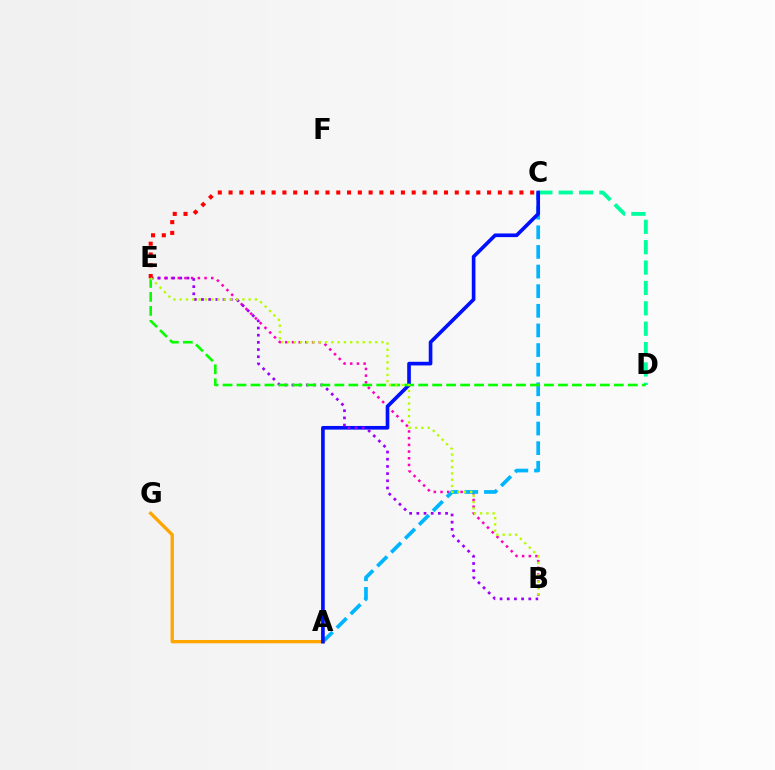{('B', 'E'): [{'color': '#ff00bd', 'line_style': 'dotted', 'thickness': 1.82}, {'color': '#9b00ff', 'line_style': 'dotted', 'thickness': 1.95}, {'color': '#b3ff00', 'line_style': 'dotted', 'thickness': 1.7}], ('C', 'D'): [{'color': '#00ff9d', 'line_style': 'dashed', 'thickness': 2.77}], ('A', 'C'): [{'color': '#00b5ff', 'line_style': 'dashed', 'thickness': 2.67}, {'color': '#0010ff', 'line_style': 'solid', 'thickness': 2.63}], ('A', 'G'): [{'color': '#ffa500', 'line_style': 'solid', 'thickness': 2.38}], ('D', 'E'): [{'color': '#08ff00', 'line_style': 'dashed', 'thickness': 1.9}], ('C', 'E'): [{'color': '#ff0000', 'line_style': 'dotted', 'thickness': 2.93}]}